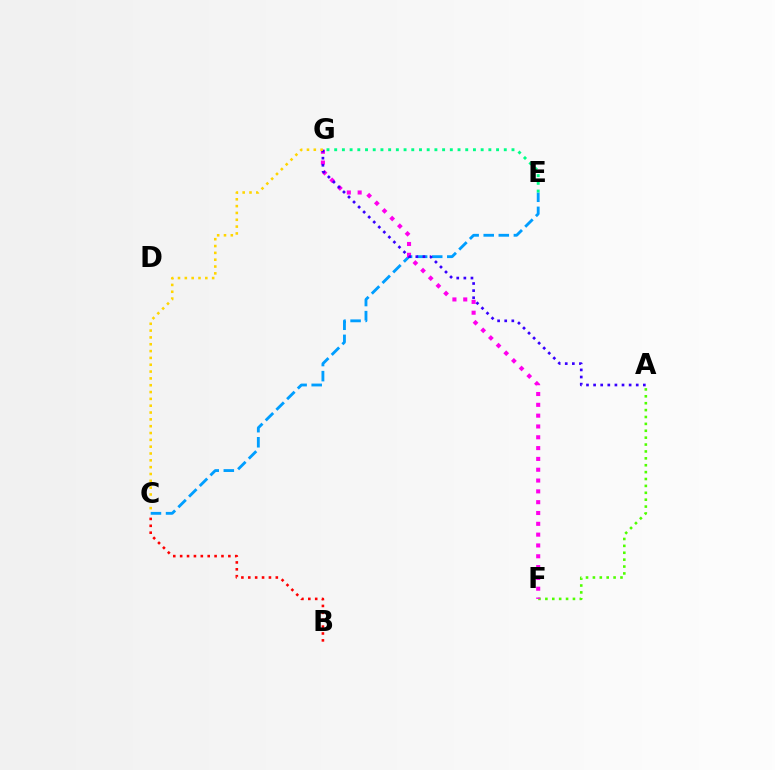{('C', 'E'): [{'color': '#009eff', 'line_style': 'dashed', 'thickness': 2.05}], ('A', 'F'): [{'color': '#4fff00', 'line_style': 'dotted', 'thickness': 1.87}], ('F', 'G'): [{'color': '#ff00ed', 'line_style': 'dotted', 'thickness': 2.94}], ('A', 'G'): [{'color': '#3700ff', 'line_style': 'dotted', 'thickness': 1.93}], ('B', 'C'): [{'color': '#ff0000', 'line_style': 'dotted', 'thickness': 1.87}], ('C', 'G'): [{'color': '#ffd500', 'line_style': 'dotted', 'thickness': 1.86}], ('E', 'G'): [{'color': '#00ff86', 'line_style': 'dotted', 'thickness': 2.09}]}